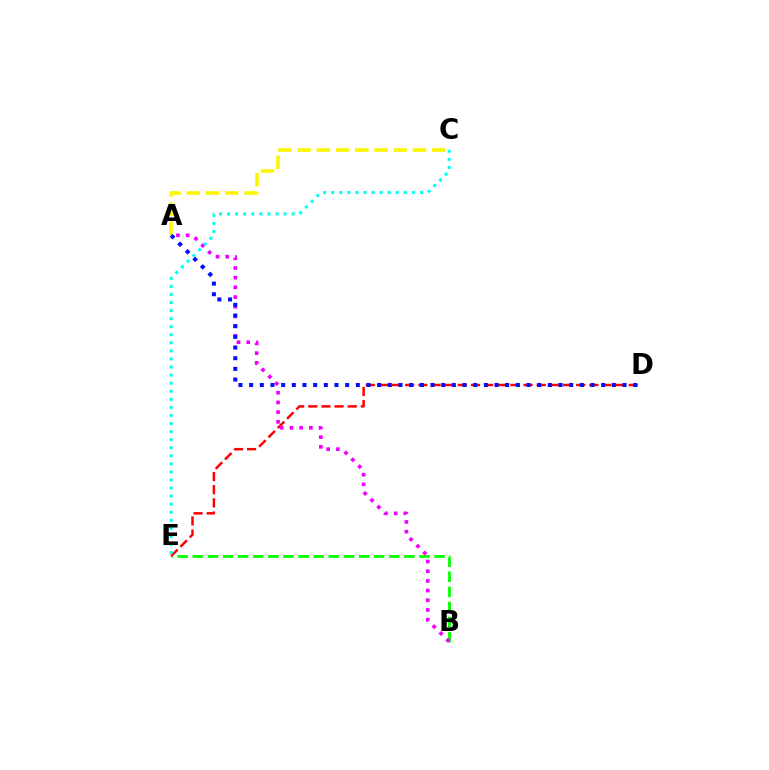{('A', 'C'): [{'color': '#fcf500', 'line_style': 'dashed', 'thickness': 2.61}], ('B', 'E'): [{'color': '#08ff00', 'line_style': 'dashed', 'thickness': 2.05}], ('D', 'E'): [{'color': '#ff0000', 'line_style': 'dashed', 'thickness': 1.79}], ('A', 'B'): [{'color': '#ee00ff', 'line_style': 'dotted', 'thickness': 2.63}], ('A', 'D'): [{'color': '#0010ff', 'line_style': 'dotted', 'thickness': 2.9}], ('C', 'E'): [{'color': '#00fff6', 'line_style': 'dotted', 'thickness': 2.19}]}